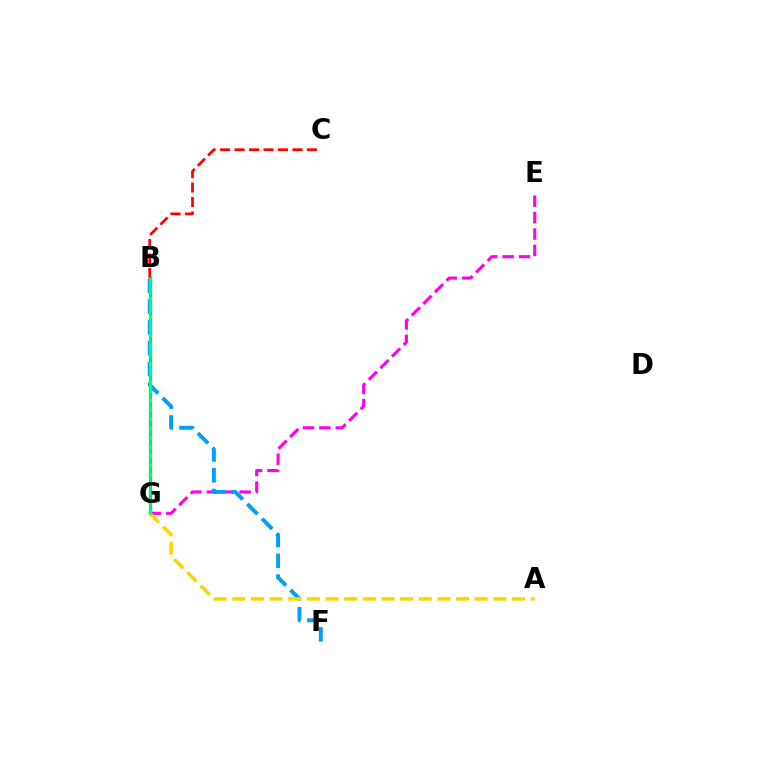{('B', 'G'): [{'color': '#3700ff', 'line_style': 'solid', 'thickness': 2.22}, {'color': '#4fff00', 'line_style': 'dotted', 'thickness': 2.52}, {'color': '#00ff86', 'line_style': 'solid', 'thickness': 1.88}], ('B', 'C'): [{'color': '#ff0000', 'line_style': 'dashed', 'thickness': 1.97}], ('E', 'G'): [{'color': '#ff00ed', 'line_style': 'dashed', 'thickness': 2.23}], ('B', 'F'): [{'color': '#009eff', 'line_style': 'dashed', 'thickness': 2.82}], ('A', 'G'): [{'color': '#ffd500', 'line_style': 'dashed', 'thickness': 2.53}]}